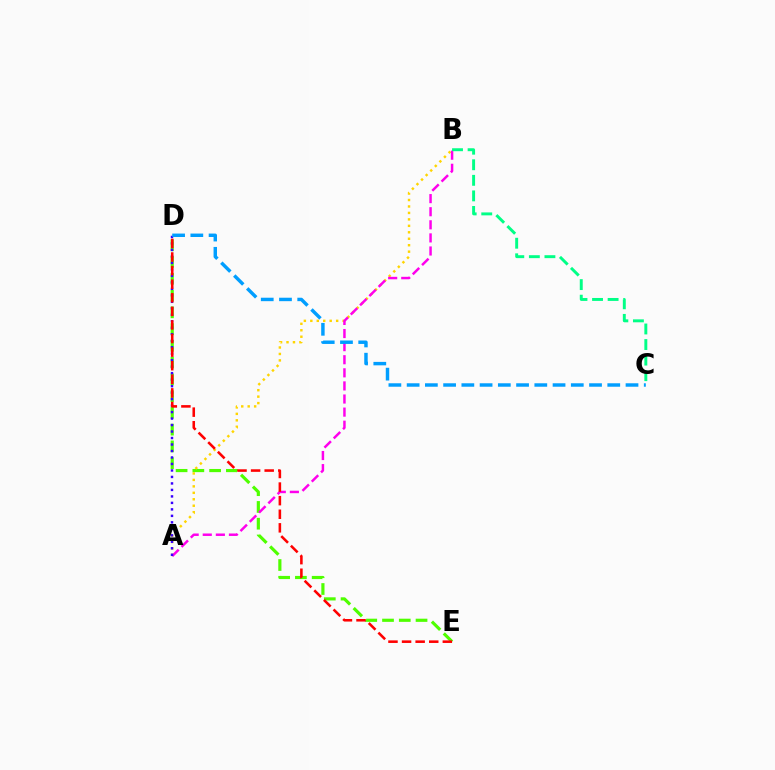{('D', 'E'): [{'color': '#4fff00', 'line_style': 'dashed', 'thickness': 2.28}, {'color': '#ff0000', 'line_style': 'dashed', 'thickness': 1.85}], ('A', 'B'): [{'color': '#ffd500', 'line_style': 'dotted', 'thickness': 1.75}, {'color': '#ff00ed', 'line_style': 'dashed', 'thickness': 1.78}], ('A', 'D'): [{'color': '#3700ff', 'line_style': 'dotted', 'thickness': 1.76}], ('C', 'D'): [{'color': '#009eff', 'line_style': 'dashed', 'thickness': 2.48}], ('B', 'C'): [{'color': '#00ff86', 'line_style': 'dashed', 'thickness': 2.11}]}